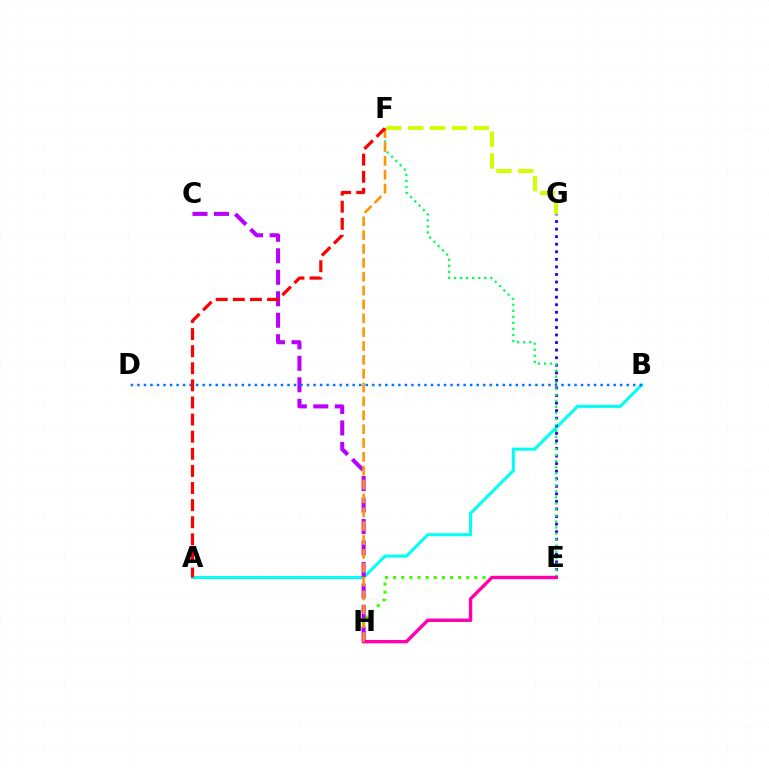{('A', 'B'): [{'color': '#00fff6', 'line_style': 'solid', 'thickness': 2.2}], ('E', 'H'): [{'color': '#3dff00', 'line_style': 'dotted', 'thickness': 2.2}, {'color': '#ff00ac', 'line_style': 'solid', 'thickness': 2.43}], ('E', 'G'): [{'color': '#2500ff', 'line_style': 'dotted', 'thickness': 2.06}], ('C', 'H'): [{'color': '#b900ff', 'line_style': 'dashed', 'thickness': 2.92}], ('F', 'G'): [{'color': '#d1ff00', 'line_style': 'dashed', 'thickness': 2.97}], ('E', 'F'): [{'color': '#00ff5c', 'line_style': 'dotted', 'thickness': 1.64}], ('B', 'D'): [{'color': '#0074ff', 'line_style': 'dotted', 'thickness': 1.77}], ('F', 'H'): [{'color': '#ff9400', 'line_style': 'dashed', 'thickness': 1.88}], ('A', 'F'): [{'color': '#ff0000', 'line_style': 'dashed', 'thickness': 2.32}]}